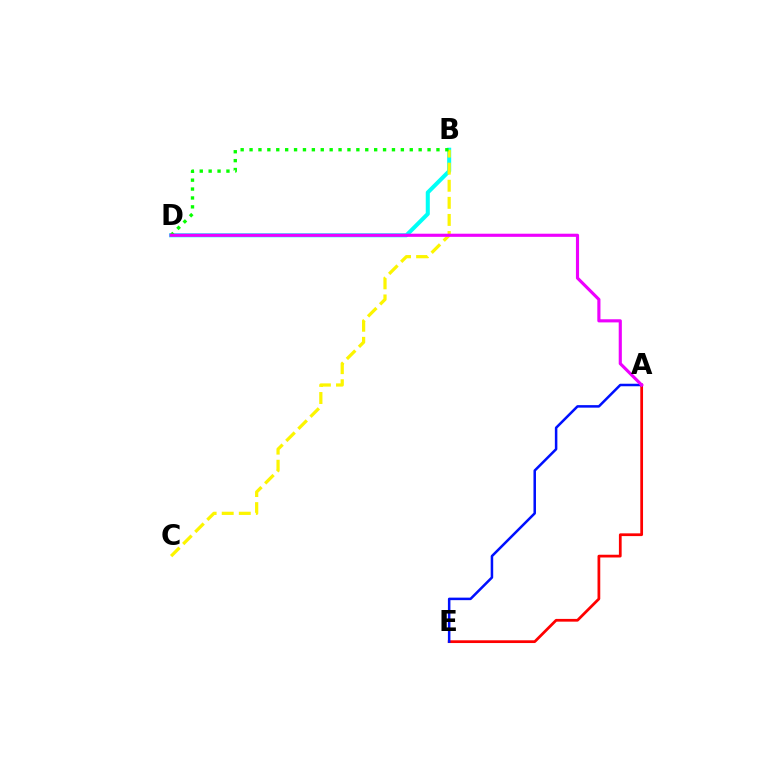{('B', 'D'): [{'color': '#00fff6', 'line_style': 'solid', 'thickness': 2.91}, {'color': '#08ff00', 'line_style': 'dotted', 'thickness': 2.42}], ('B', 'C'): [{'color': '#fcf500', 'line_style': 'dashed', 'thickness': 2.32}], ('A', 'E'): [{'color': '#ff0000', 'line_style': 'solid', 'thickness': 1.98}, {'color': '#0010ff', 'line_style': 'solid', 'thickness': 1.81}], ('A', 'D'): [{'color': '#ee00ff', 'line_style': 'solid', 'thickness': 2.26}]}